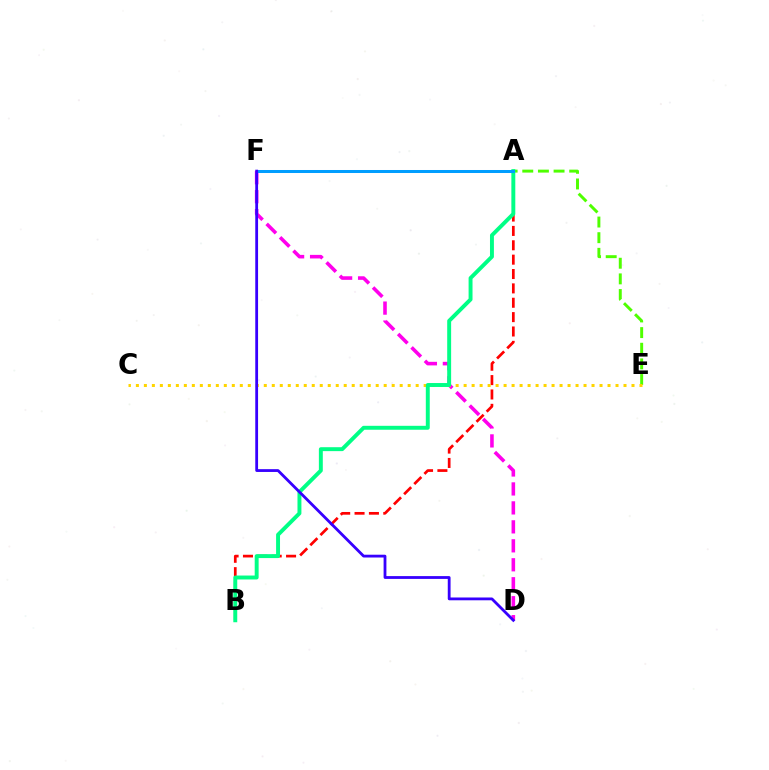{('A', 'B'): [{'color': '#ff0000', 'line_style': 'dashed', 'thickness': 1.95}, {'color': '#00ff86', 'line_style': 'solid', 'thickness': 2.83}], ('A', 'E'): [{'color': '#4fff00', 'line_style': 'dashed', 'thickness': 2.13}], ('D', 'F'): [{'color': '#ff00ed', 'line_style': 'dashed', 'thickness': 2.58}, {'color': '#3700ff', 'line_style': 'solid', 'thickness': 2.02}], ('C', 'E'): [{'color': '#ffd500', 'line_style': 'dotted', 'thickness': 2.17}], ('A', 'F'): [{'color': '#009eff', 'line_style': 'solid', 'thickness': 2.16}]}